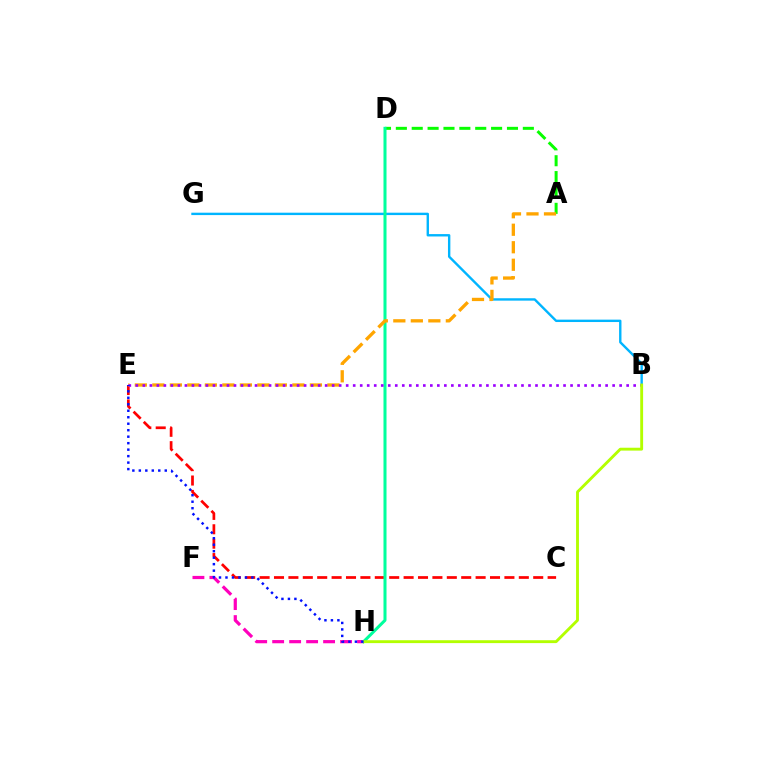{('A', 'D'): [{'color': '#08ff00', 'line_style': 'dashed', 'thickness': 2.16}], ('B', 'G'): [{'color': '#00b5ff', 'line_style': 'solid', 'thickness': 1.72}], ('F', 'H'): [{'color': '#ff00bd', 'line_style': 'dashed', 'thickness': 2.31}], ('C', 'E'): [{'color': '#ff0000', 'line_style': 'dashed', 'thickness': 1.96}], ('D', 'H'): [{'color': '#00ff9d', 'line_style': 'solid', 'thickness': 2.18}], ('A', 'E'): [{'color': '#ffa500', 'line_style': 'dashed', 'thickness': 2.38}], ('B', 'E'): [{'color': '#9b00ff', 'line_style': 'dotted', 'thickness': 1.91}], ('B', 'H'): [{'color': '#b3ff00', 'line_style': 'solid', 'thickness': 2.07}], ('E', 'H'): [{'color': '#0010ff', 'line_style': 'dotted', 'thickness': 1.76}]}